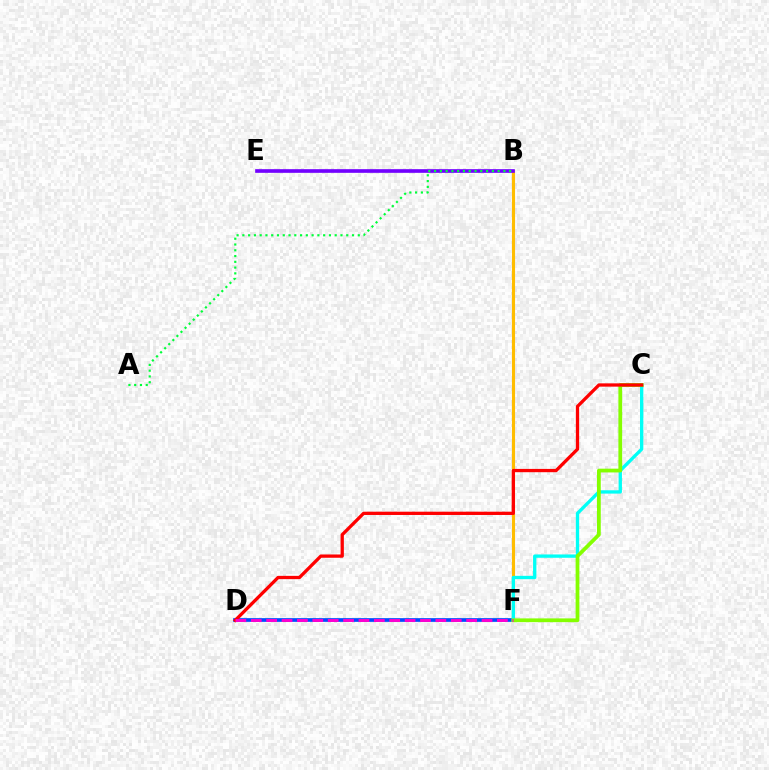{('B', 'F'): [{'color': '#ffbd00', 'line_style': 'solid', 'thickness': 2.23}], ('B', 'E'): [{'color': '#7200ff', 'line_style': 'solid', 'thickness': 2.63}], ('D', 'F'): [{'color': '#004bff', 'line_style': 'solid', 'thickness': 2.66}, {'color': '#ff00cf', 'line_style': 'dashed', 'thickness': 2.09}], ('C', 'F'): [{'color': '#00fff6', 'line_style': 'solid', 'thickness': 2.39}, {'color': '#84ff00', 'line_style': 'solid', 'thickness': 2.71}], ('C', 'D'): [{'color': '#ff0000', 'line_style': 'solid', 'thickness': 2.37}], ('A', 'B'): [{'color': '#00ff39', 'line_style': 'dotted', 'thickness': 1.57}]}